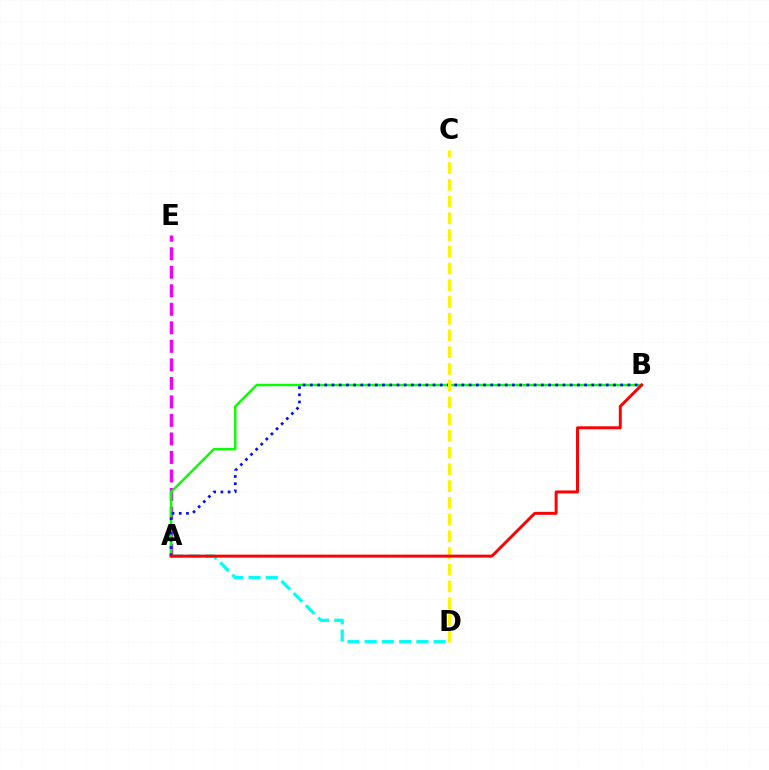{('A', 'E'): [{'color': '#ee00ff', 'line_style': 'dashed', 'thickness': 2.52}], ('A', 'B'): [{'color': '#08ff00', 'line_style': 'solid', 'thickness': 1.76}, {'color': '#0010ff', 'line_style': 'dotted', 'thickness': 1.96}, {'color': '#ff0000', 'line_style': 'solid', 'thickness': 2.13}], ('A', 'D'): [{'color': '#00fff6', 'line_style': 'dashed', 'thickness': 2.34}], ('C', 'D'): [{'color': '#fcf500', 'line_style': 'dashed', 'thickness': 2.27}]}